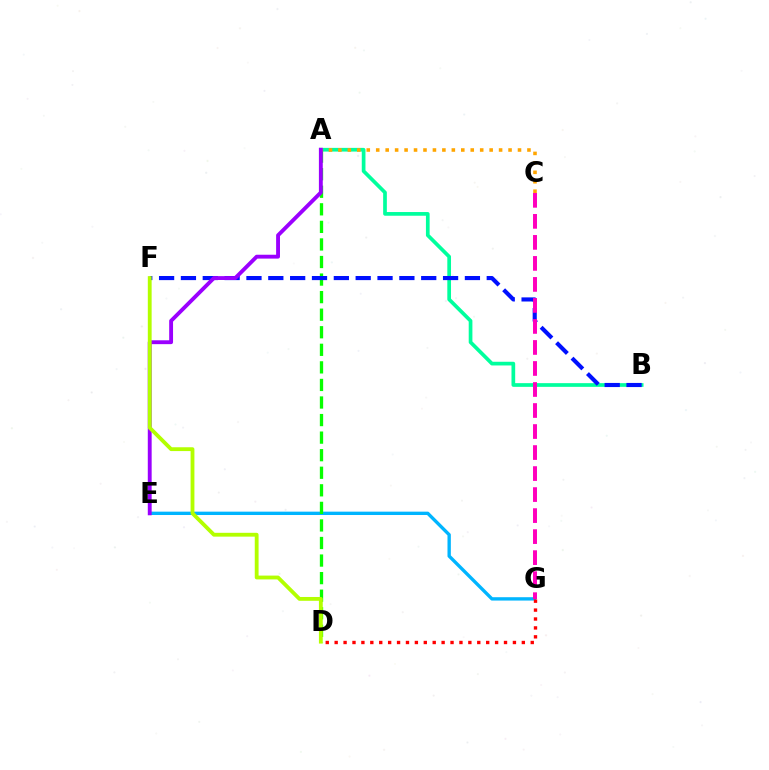{('A', 'B'): [{'color': '#00ff9d', 'line_style': 'solid', 'thickness': 2.66}], ('E', 'G'): [{'color': '#00b5ff', 'line_style': 'solid', 'thickness': 2.41}], ('A', 'D'): [{'color': '#08ff00', 'line_style': 'dashed', 'thickness': 2.39}], ('B', 'F'): [{'color': '#0010ff', 'line_style': 'dashed', 'thickness': 2.97}], ('A', 'C'): [{'color': '#ffa500', 'line_style': 'dotted', 'thickness': 2.57}], ('D', 'G'): [{'color': '#ff0000', 'line_style': 'dotted', 'thickness': 2.42}], ('C', 'G'): [{'color': '#ff00bd', 'line_style': 'dashed', 'thickness': 2.86}], ('A', 'E'): [{'color': '#9b00ff', 'line_style': 'solid', 'thickness': 2.78}], ('D', 'F'): [{'color': '#b3ff00', 'line_style': 'solid', 'thickness': 2.75}]}